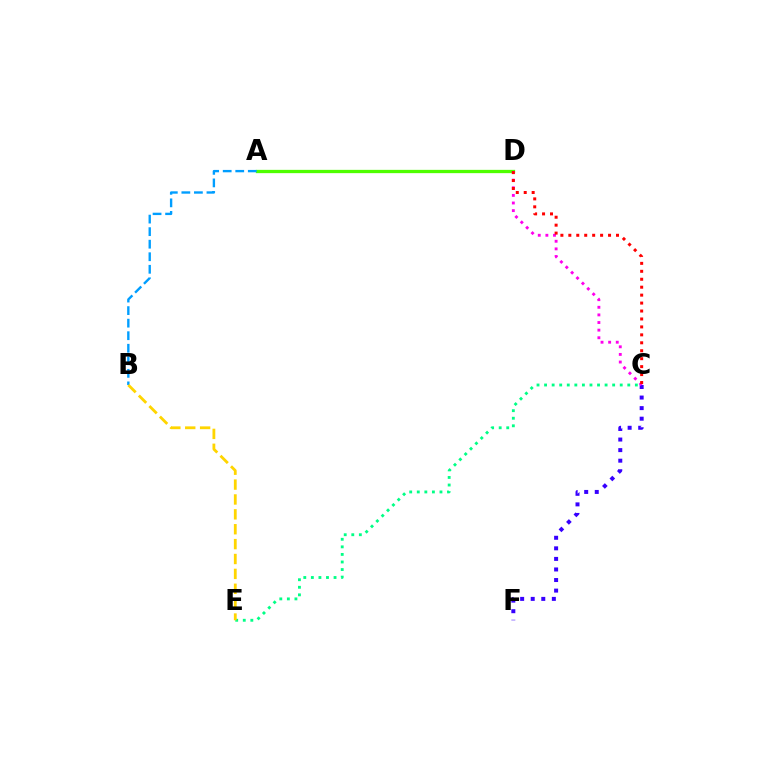{('C', 'E'): [{'color': '#00ff86', 'line_style': 'dotted', 'thickness': 2.06}], ('C', 'F'): [{'color': '#3700ff', 'line_style': 'dotted', 'thickness': 2.87}], ('A', 'D'): [{'color': '#4fff00', 'line_style': 'solid', 'thickness': 2.37}], ('C', 'D'): [{'color': '#ff00ed', 'line_style': 'dotted', 'thickness': 2.07}, {'color': '#ff0000', 'line_style': 'dotted', 'thickness': 2.16}], ('A', 'B'): [{'color': '#009eff', 'line_style': 'dashed', 'thickness': 1.7}], ('B', 'E'): [{'color': '#ffd500', 'line_style': 'dashed', 'thickness': 2.02}]}